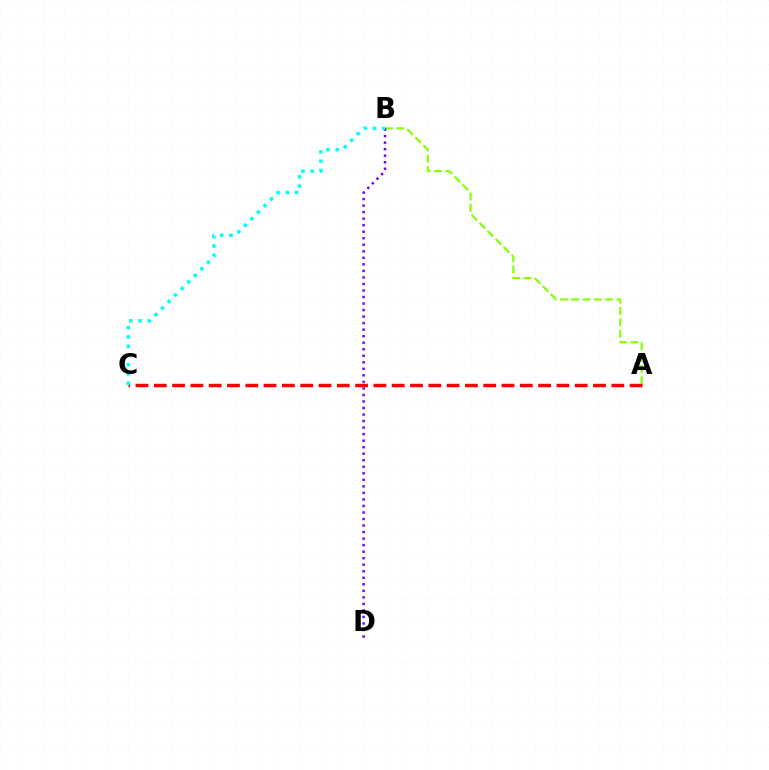{('A', 'B'): [{'color': '#84ff00', 'line_style': 'dashed', 'thickness': 1.54}], ('B', 'D'): [{'color': '#7200ff', 'line_style': 'dotted', 'thickness': 1.77}], ('A', 'C'): [{'color': '#ff0000', 'line_style': 'dashed', 'thickness': 2.49}], ('B', 'C'): [{'color': '#00fff6', 'line_style': 'dotted', 'thickness': 2.52}]}